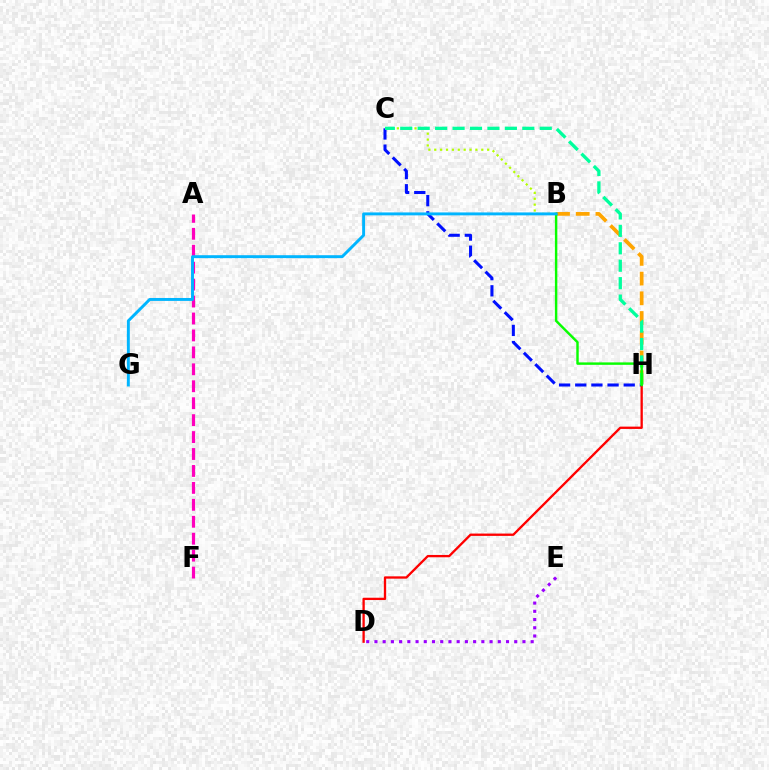{('A', 'F'): [{'color': '#ff00bd', 'line_style': 'dashed', 'thickness': 2.3}], ('C', 'H'): [{'color': '#0010ff', 'line_style': 'dashed', 'thickness': 2.19}, {'color': '#00ff9d', 'line_style': 'dashed', 'thickness': 2.37}], ('B', 'H'): [{'color': '#ffa500', 'line_style': 'dashed', 'thickness': 2.68}, {'color': '#08ff00', 'line_style': 'solid', 'thickness': 1.75}], ('D', 'H'): [{'color': '#ff0000', 'line_style': 'solid', 'thickness': 1.67}], ('B', 'C'): [{'color': '#b3ff00', 'line_style': 'dotted', 'thickness': 1.6}], ('B', 'G'): [{'color': '#00b5ff', 'line_style': 'solid', 'thickness': 2.11}], ('D', 'E'): [{'color': '#9b00ff', 'line_style': 'dotted', 'thickness': 2.23}]}